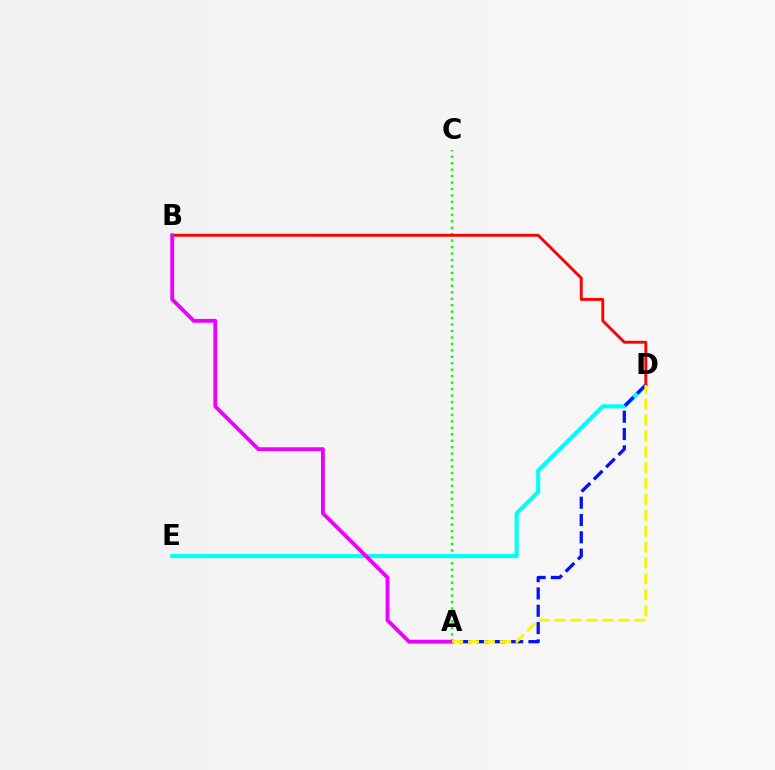{('A', 'C'): [{'color': '#08ff00', 'line_style': 'dotted', 'thickness': 1.75}], ('D', 'E'): [{'color': '#00fff6', 'line_style': 'solid', 'thickness': 2.96}], ('A', 'D'): [{'color': '#0010ff', 'line_style': 'dashed', 'thickness': 2.35}, {'color': '#fcf500', 'line_style': 'dashed', 'thickness': 2.16}], ('B', 'D'): [{'color': '#ff0000', 'line_style': 'solid', 'thickness': 2.08}], ('A', 'B'): [{'color': '#ee00ff', 'line_style': 'solid', 'thickness': 2.77}]}